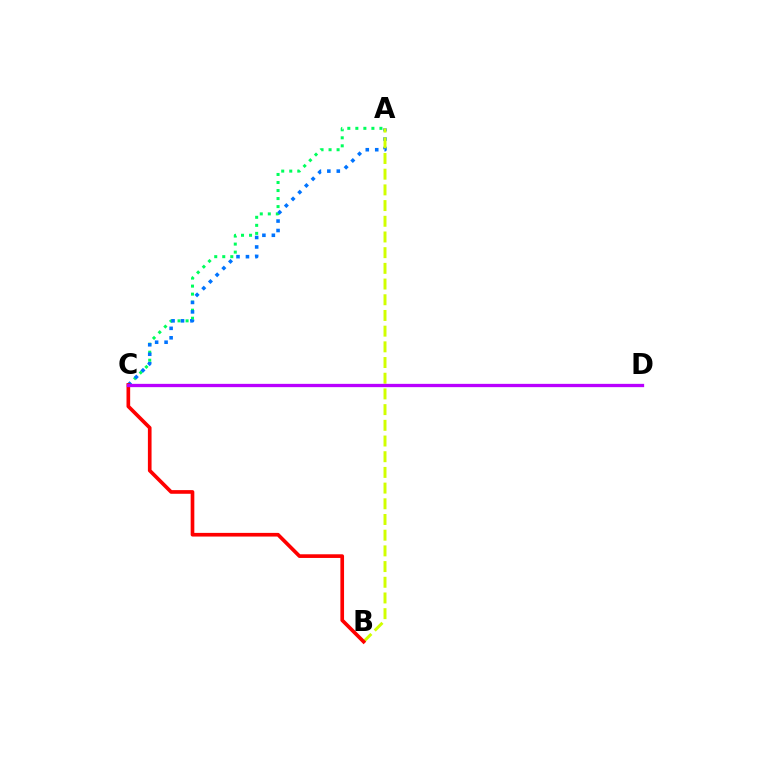{('A', 'C'): [{'color': '#00ff5c', 'line_style': 'dotted', 'thickness': 2.18}, {'color': '#0074ff', 'line_style': 'dotted', 'thickness': 2.57}], ('A', 'B'): [{'color': '#d1ff00', 'line_style': 'dashed', 'thickness': 2.13}], ('B', 'C'): [{'color': '#ff0000', 'line_style': 'solid', 'thickness': 2.64}], ('C', 'D'): [{'color': '#b900ff', 'line_style': 'solid', 'thickness': 2.38}]}